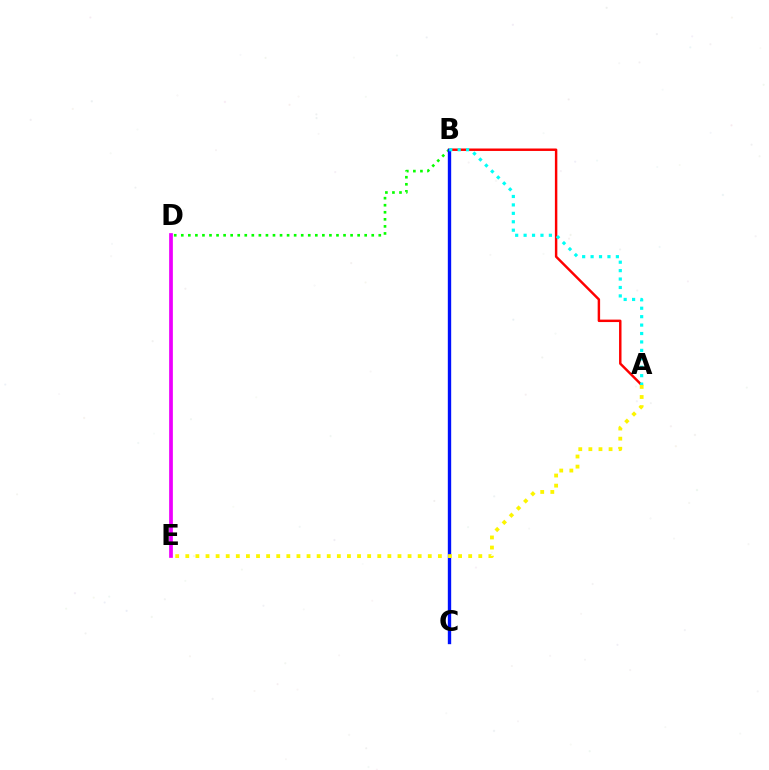{('A', 'B'): [{'color': '#ff0000', 'line_style': 'solid', 'thickness': 1.76}, {'color': '#00fff6', 'line_style': 'dotted', 'thickness': 2.29}], ('D', 'E'): [{'color': '#ee00ff', 'line_style': 'solid', 'thickness': 2.68}], ('B', 'D'): [{'color': '#08ff00', 'line_style': 'dotted', 'thickness': 1.92}], ('B', 'C'): [{'color': '#0010ff', 'line_style': 'solid', 'thickness': 2.42}], ('A', 'E'): [{'color': '#fcf500', 'line_style': 'dotted', 'thickness': 2.75}]}